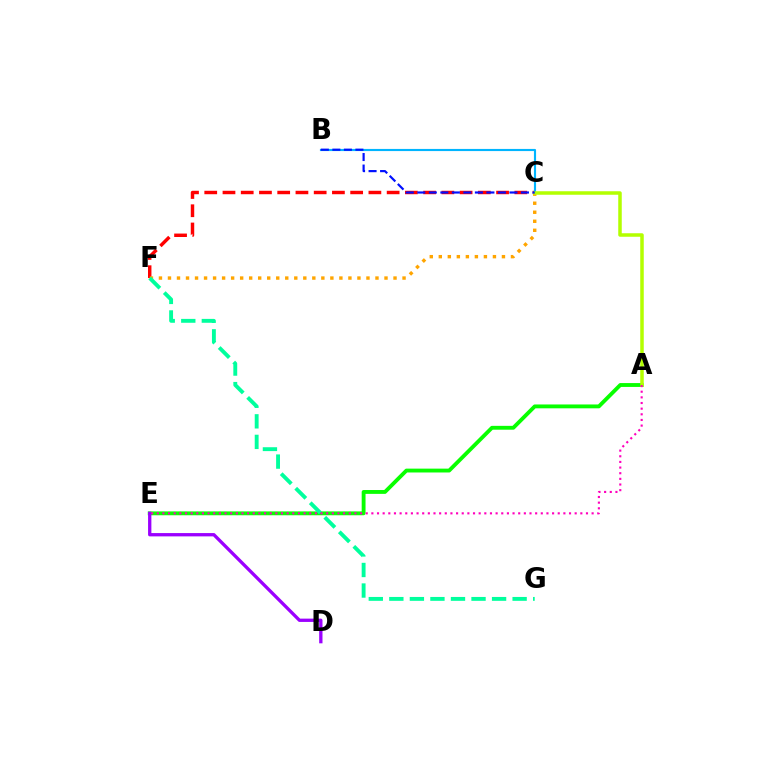{('A', 'E'): [{'color': '#08ff00', 'line_style': 'solid', 'thickness': 2.77}, {'color': '#ff00bd', 'line_style': 'dotted', 'thickness': 1.53}], ('C', 'F'): [{'color': '#ff0000', 'line_style': 'dashed', 'thickness': 2.48}, {'color': '#ffa500', 'line_style': 'dotted', 'thickness': 2.45}], ('B', 'C'): [{'color': '#00b5ff', 'line_style': 'solid', 'thickness': 1.54}, {'color': '#0010ff', 'line_style': 'dashed', 'thickness': 1.56}], ('D', 'E'): [{'color': '#9b00ff', 'line_style': 'solid', 'thickness': 2.38}], ('A', 'C'): [{'color': '#b3ff00', 'line_style': 'solid', 'thickness': 2.52}], ('F', 'G'): [{'color': '#00ff9d', 'line_style': 'dashed', 'thickness': 2.79}]}